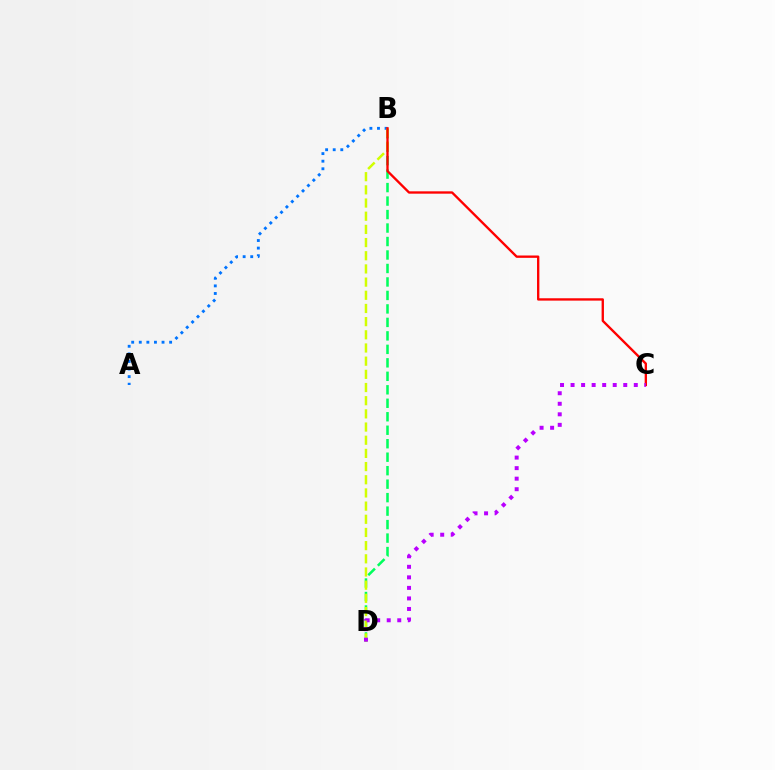{('B', 'D'): [{'color': '#00ff5c', 'line_style': 'dashed', 'thickness': 1.83}, {'color': '#d1ff00', 'line_style': 'dashed', 'thickness': 1.79}], ('A', 'B'): [{'color': '#0074ff', 'line_style': 'dotted', 'thickness': 2.06}], ('B', 'C'): [{'color': '#ff0000', 'line_style': 'solid', 'thickness': 1.69}], ('C', 'D'): [{'color': '#b900ff', 'line_style': 'dotted', 'thickness': 2.86}]}